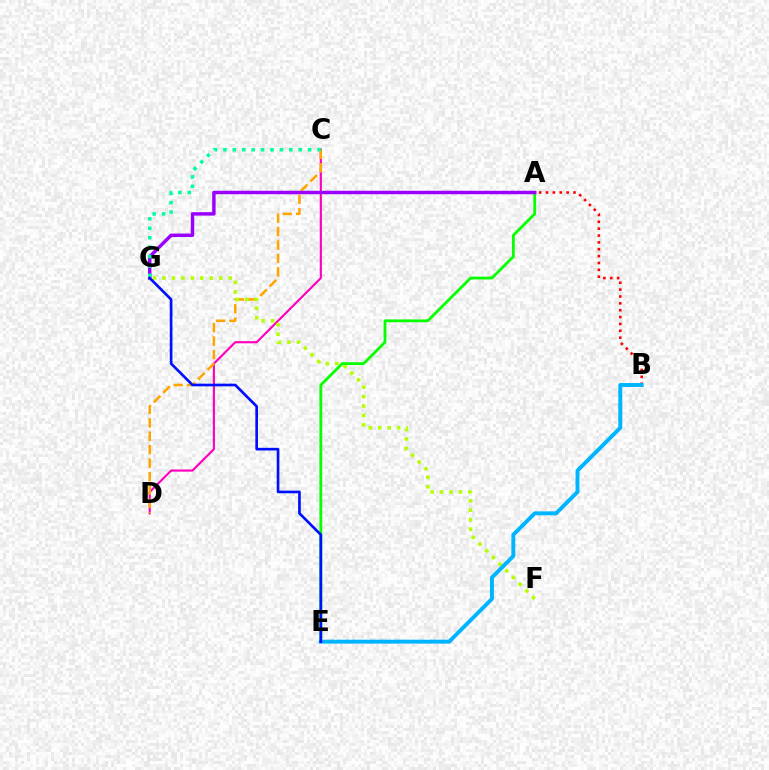{('A', 'B'): [{'color': '#ff0000', 'line_style': 'dotted', 'thickness': 1.86}], ('C', 'D'): [{'color': '#ff00bd', 'line_style': 'solid', 'thickness': 1.55}, {'color': '#ffa500', 'line_style': 'dashed', 'thickness': 1.82}], ('F', 'G'): [{'color': '#b3ff00', 'line_style': 'dotted', 'thickness': 2.57}], ('A', 'E'): [{'color': '#08ff00', 'line_style': 'solid', 'thickness': 2.02}], ('A', 'G'): [{'color': '#9b00ff', 'line_style': 'solid', 'thickness': 2.48}], ('B', 'E'): [{'color': '#00b5ff', 'line_style': 'solid', 'thickness': 2.83}], ('C', 'G'): [{'color': '#00ff9d', 'line_style': 'dotted', 'thickness': 2.56}], ('E', 'G'): [{'color': '#0010ff', 'line_style': 'solid', 'thickness': 1.92}]}